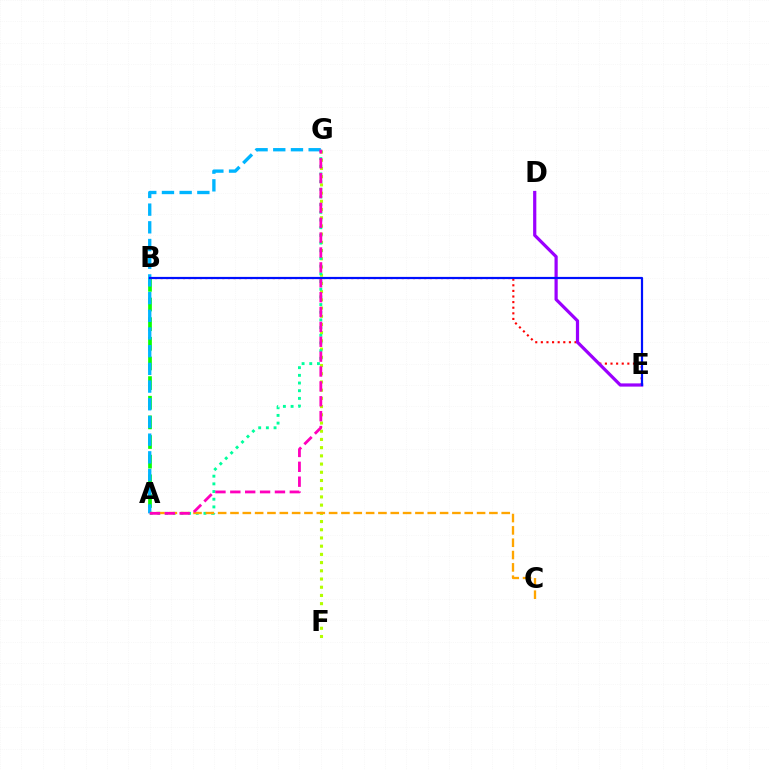{('F', 'G'): [{'color': '#b3ff00', 'line_style': 'dotted', 'thickness': 2.23}], ('B', 'E'): [{'color': '#ff0000', 'line_style': 'dotted', 'thickness': 1.52}, {'color': '#0010ff', 'line_style': 'solid', 'thickness': 1.58}], ('A', 'B'): [{'color': '#08ff00', 'line_style': 'dashed', 'thickness': 2.67}], ('D', 'E'): [{'color': '#9b00ff', 'line_style': 'solid', 'thickness': 2.31}], ('A', 'G'): [{'color': '#00ff9d', 'line_style': 'dotted', 'thickness': 2.09}, {'color': '#00b5ff', 'line_style': 'dashed', 'thickness': 2.4}, {'color': '#ff00bd', 'line_style': 'dashed', 'thickness': 2.02}], ('A', 'C'): [{'color': '#ffa500', 'line_style': 'dashed', 'thickness': 1.67}]}